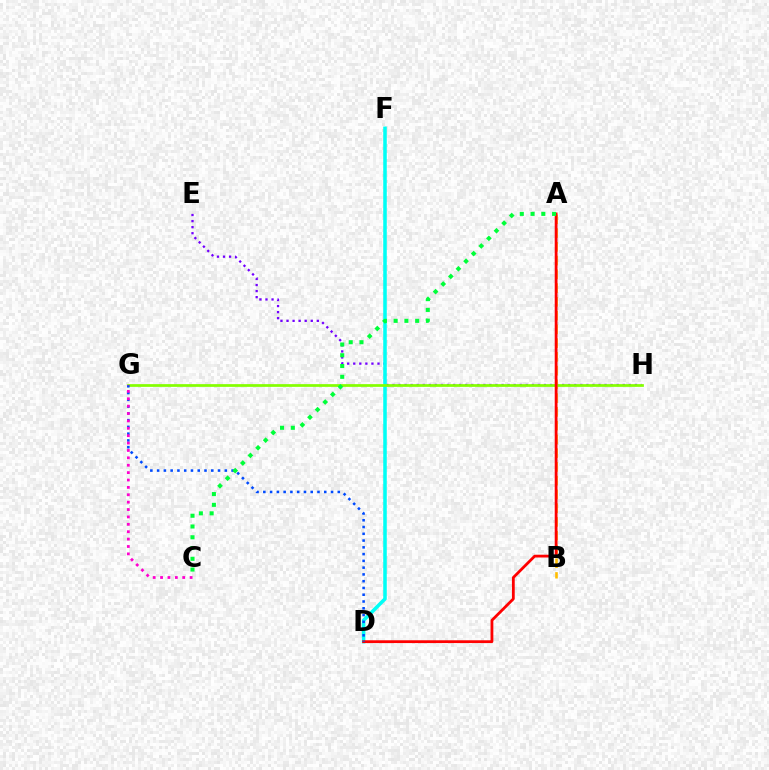{('E', 'H'): [{'color': '#7200ff', 'line_style': 'dotted', 'thickness': 1.65}], ('A', 'B'): [{'color': '#ffbd00', 'line_style': 'dashed', 'thickness': 1.87}], ('D', 'F'): [{'color': '#00fff6', 'line_style': 'solid', 'thickness': 2.55}], ('G', 'H'): [{'color': '#84ff00', 'line_style': 'solid', 'thickness': 1.96}], ('A', 'D'): [{'color': '#ff0000', 'line_style': 'solid', 'thickness': 2.01}], ('D', 'G'): [{'color': '#004bff', 'line_style': 'dotted', 'thickness': 1.84}], ('C', 'G'): [{'color': '#ff00cf', 'line_style': 'dotted', 'thickness': 2.01}], ('A', 'C'): [{'color': '#00ff39', 'line_style': 'dotted', 'thickness': 2.92}]}